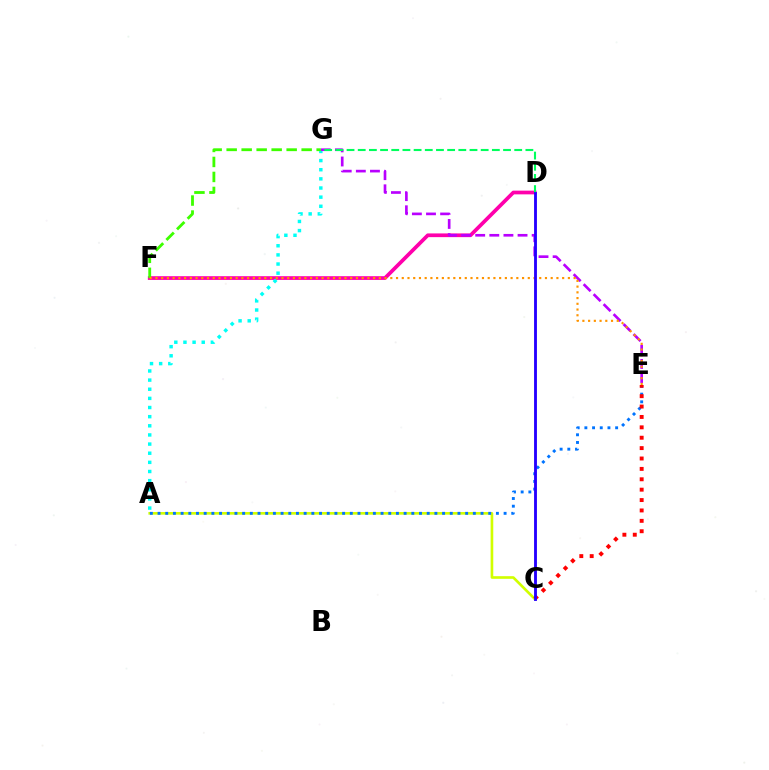{('A', 'C'): [{'color': '#d1ff00', 'line_style': 'solid', 'thickness': 1.91}], ('D', 'F'): [{'color': '#ff00ac', 'line_style': 'solid', 'thickness': 2.68}], ('A', 'E'): [{'color': '#0074ff', 'line_style': 'dotted', 'thickness': 2.09}], ('A', 'G'): [{'color': '#00fff6', 'line_style': 'dotted', 'thickness': 2.48}], ('E', 'G'): [{'color': '#b900ff', 'line_style': 'dashed', 'thickness': 1.92}], ('D', 'G'): [{'color': '#00ff5c', 'line_style': 'dashed', 'thickness': 1.52}], ('F', 'G'): [{'color': '#3dff00', 'line_style': 'dashed', 'thickness': 2.04}], ('E', 'F'): [{'color': '#ff9400', 'line_style': 'dotted', 'thickness': 1.56}], ('C', 'E'): [{'color': '#ff0000', 'line_style': 'dotted', 'thickness': 2.82}], ('C', 'D'): [{'color': '#2500ff', 'line_style': 'solid', 'thickness': 2.06}]}